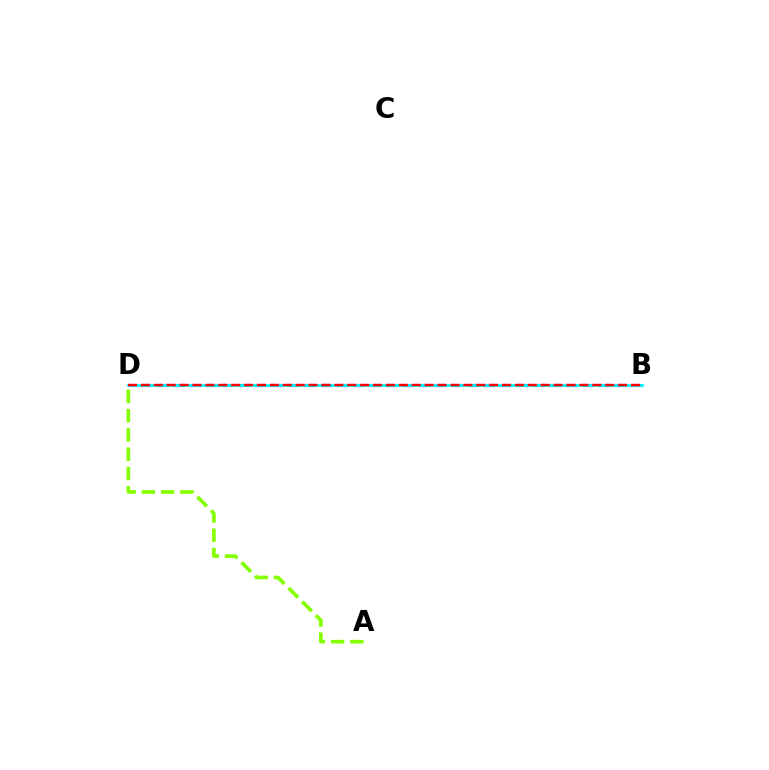{('B', 'D'): [{'color': '#7200ff', 'line_style': 'dashed', 'thickness': 2.22}, {'color': '#00fff6', 'line_style': 'solid', 'thickness': 1.98}, {'color': '#ff0000', 'line_style': 'dashed', 'thickness': 1.75}], ('A', 'D'): [{'color': '#84ff00', 'line_style': 'dashed', 'thickness': 2.62}]}